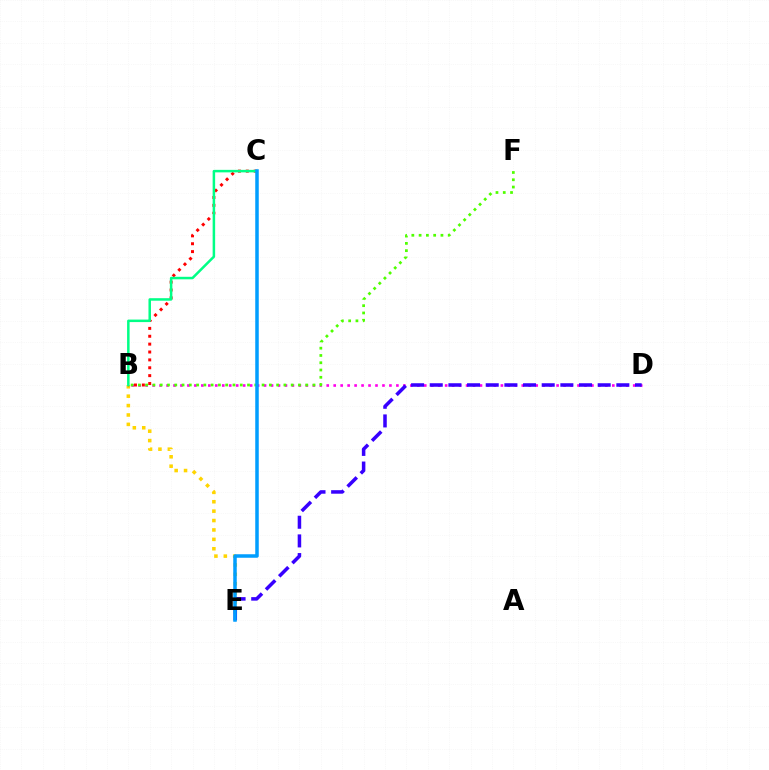{('B', 'D'): [{'color': '#ff00ed', 'line_style': 'dotted', 'thickness': 1.89}], ('B', 'E'): [{'color': '#ffd500', 'line_style': 'dotted', 'thickness': 2.55}], ('D', 'E'): [{'color': '#3700ff', 'line_style': 'dashed', 'thickness': 2.54}], ('B', 'C'): [{'color': '#ff0000', 'line_style': 'dotted', 'thickness': 2.14}, {'color': '#00ff86', 'line_style': 'solid', 'thickness': 1.8}], ('B', 'F'): [{'color': '#4fff00', 'line_style': 'dotted', 'thickness': 1.98}], ('C', 'E'): [{'color': '#009eff', 'line_style': 'solid', 'thickness': 2.53}]}